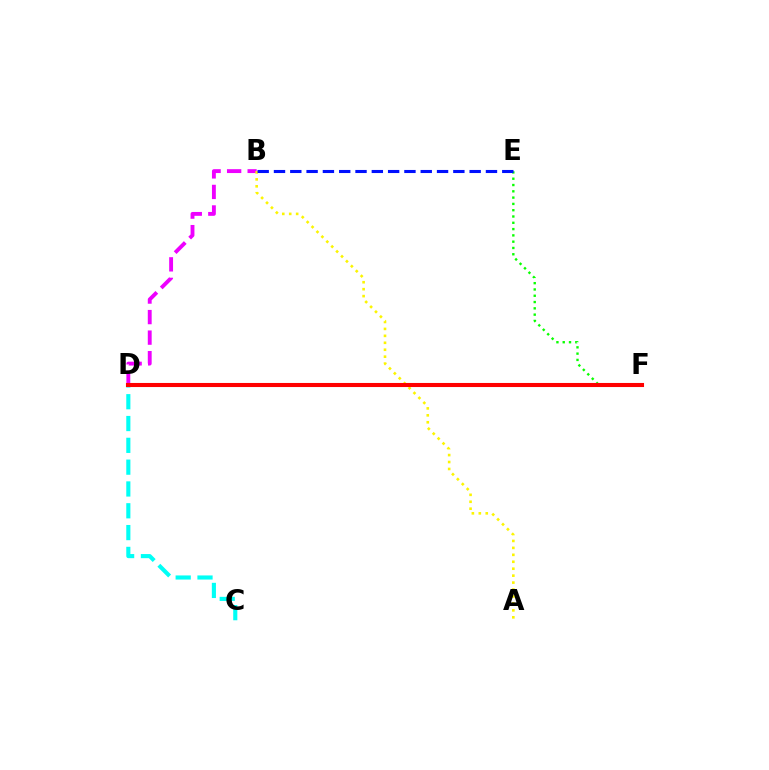{('E', 'F'): [{'color': '#08ff00', 'line_style': 'dotted', 'thickness': 1.71}], ('C', 'D'): [{'color': '#00fff6', 'line_style': 'dashed', 'thickness': 2.96}], ('B', 'D'): [{'color': '#ee00ff', 'line_style': 'dashed', 'thickness': 2.79}], ('A', 'B'): [{'color': '#fcf500', 'line_style': 'dotted', 'thickness': 1.89}], ('D', 'F'): [{'color': '#ff0000', 'line_style': 'solid', 'thickness': 2.93}], ('B', 'E'): [{'color': '#0010ff', 'line_style': 'dashed', 'thickness': 2.22}]}